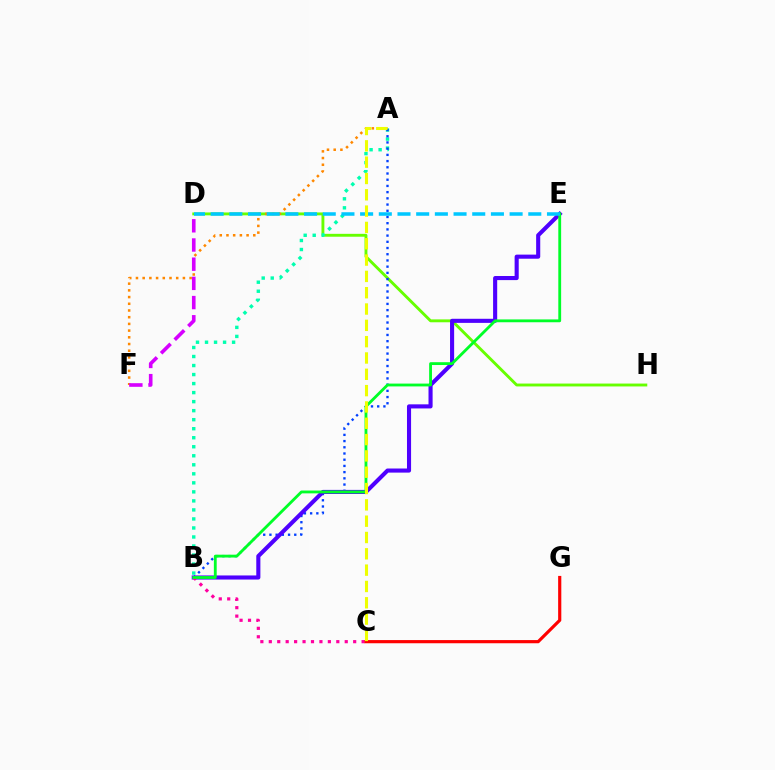{('D', 'H'): [{'color': '#66ff00', 'line_style': 'solid', 'thickness': 2.07}], ('A', 'B'): [{'color': '#00ffaf', 'line_style': 'dotted', 'thickness': 2.45}, {'color': '#003fff', 'line_style': 'dotted', 'thickness': 1.69}], ('A', 'F'): [{'color': '#ff8800', 'line_style': 'dotted', 'thickness': 1.82}], ('B', 'E'): [{'color': '#4f00ff', 'line_style': 'solid', 'thickness': 2.95}, {'color': '#00ff27', 'line_style': 'solid', 'thickness': 2.04}], ('D', 'F'): [{'color': '#d600ff', 'line_style': 'dashed', 'thickness': 2.61}], ('B', 'C'): [{'color': '#ff00a0', 'line_style': 'dotted', 'thickness': 2.29}], ('C', 'G'): [{'color': '#ff0000', 'line_style': 'solid', 'thickness': 2.29}], ('D', 'E'): [{'color': '#00c7ff', 'line_style': 'dashed', 'thickness': 2.54}], ('A', 'C'): [{'color': '#eeff00', 'line_style': 'dashed', 'thickness': 2.22}]}